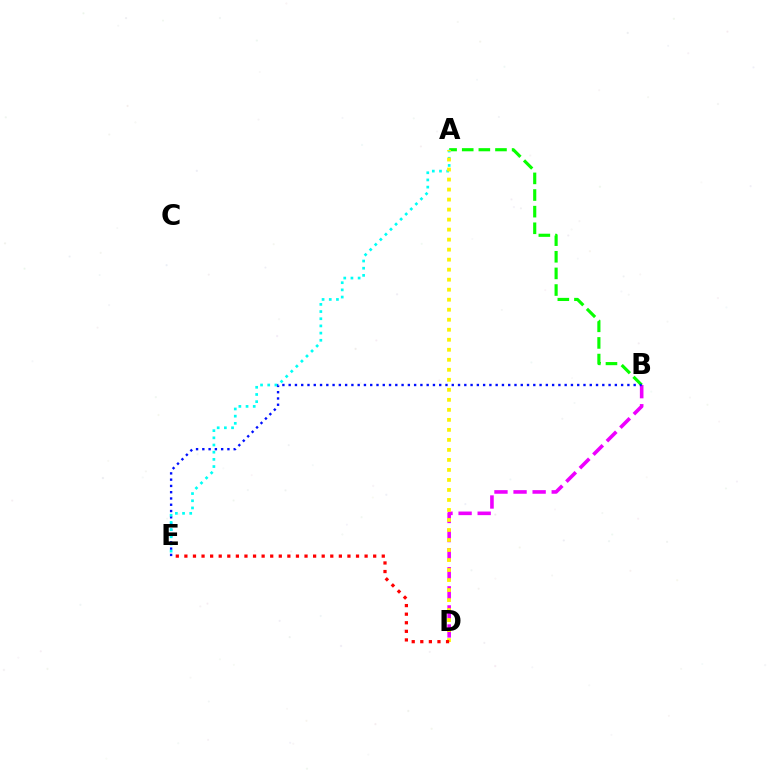{('B', 'D'): [{'color': '#ee00ff', 'line_style': 'dashed', 'thickness': 2.59}], ('A', 'B'): [{'color': '#08ff00', 'line_style': 'dashed', 'thickness': 2.26}], ('B', 'E'): [{'color': '#0010ff', 'line_style': 'dotted', 'thickness': 1.7}], ('A', 'E'): [{'color': '#00fff6', 'line_style': 'dotted', 'thickness': 1.95}], ('A', 'D'): [{'color': '#fcf500', 'line_style': 'dotted', 'thickness': 2.72}], ('D', 'E'): [{'color': '#ff0000', 'line_style': 'dotted', 'thickness': 2.33}]}